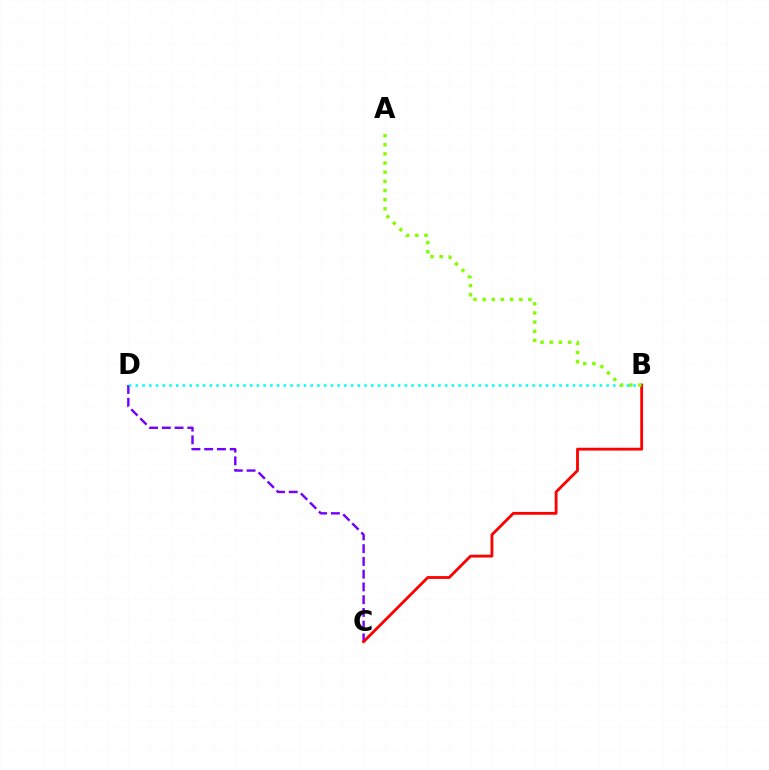{('C', 'D'): [{'color': '#7200ff', 'line_style': 'dashed', 'thickness': 1.73}], ('B', 'D'): [{'color': '#00fff6', 'line_style': 'dotted', 'thickness': 1.83}], ('B', 'C'): [{'color': '#ff0000', 'line_style': 'solid', 'thickness': 2.03}], ('A', 'B'): [{'color': '#84ff00', 'line_style': 'dotted', 'thickness': 2.49}]}